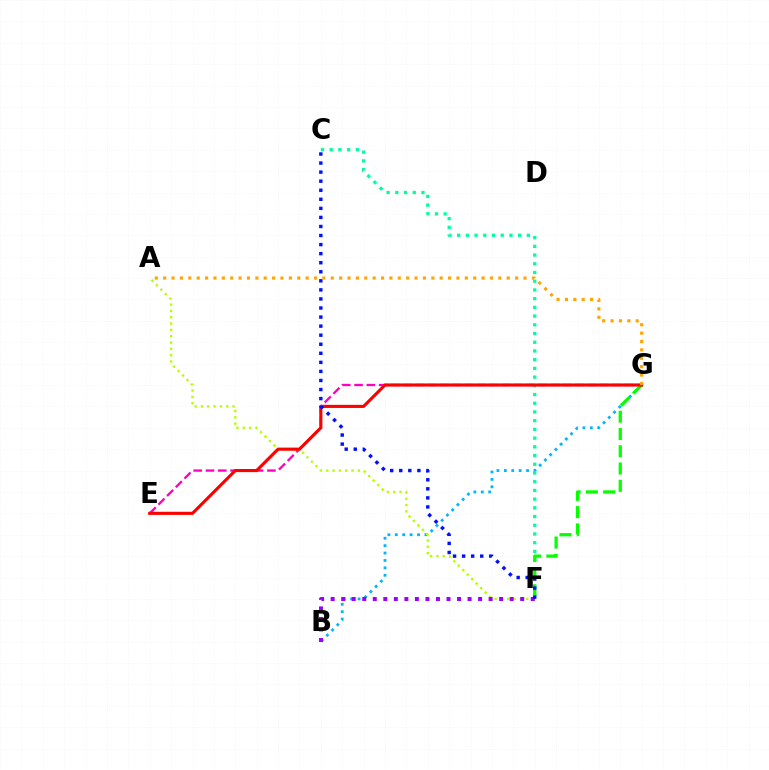{('B', 'G'): [{'color': '#00b5ff', 'line_style': 'dotted', 'thickness': 2.01}], ('E', 'G'): [{'color': '#ff00bd', 'line_style': 'dashed', 'thickness': 1.67}, {'color': '#ff0000', 'line_style': 'solid', 'thickness': 2.25}], ('C', 'F'): [{'color': '#00ff9d', 'line_style': 'dotted', 'thickness': 2.37}, {'color': '#0010ff', 'line_style': 'dotted', 'thickness': 2.46}], ('A', 'F'): [{'color': '#b3ff00', 'line_style': 'dotted', 'thickness': 1.72}], ('F', 'G'): [{'color': '#08ff00', 'line_style': 'dashed', 'thickness': 2.35}], ('B', 'F'): [{'color': '#9b00ff', 'line_style': 'dotted', 'thickness': 2.86}], ('A', 'G'): [{'color': '#ffa500', 'line_style': 'dotted', 'thickness': 2.28}]}